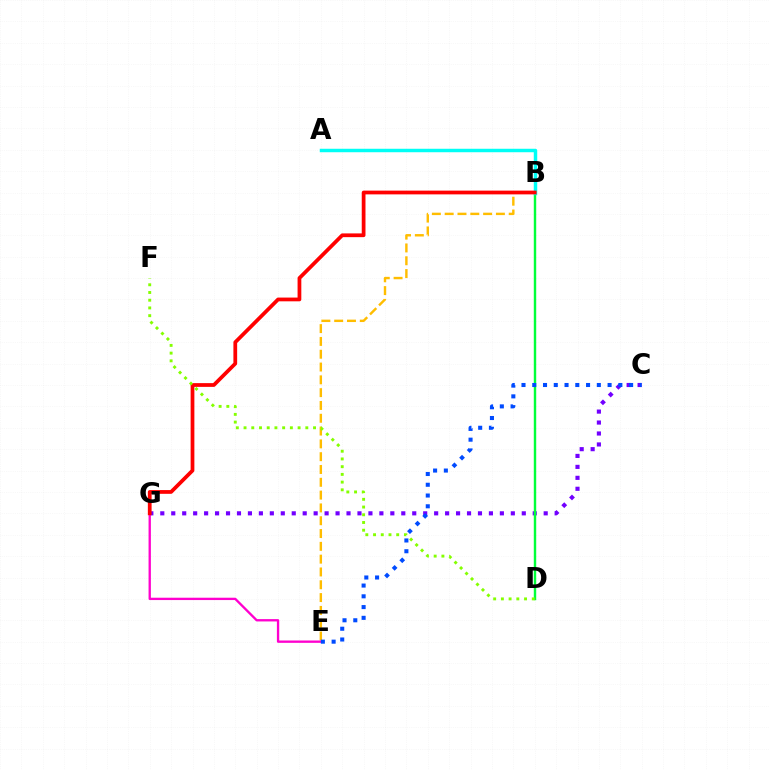{('B', 'E'): [{'color': '#ffbd00', 'line_style': 'dashed', 'thickness': 1.74}], ('C', 'G'): [{'color': '#7200ff', 'line_style': 'dotted', 'thickness': 2.98}], ('B', 'D'): [{'color': '#00ff39', 'line_style': 'solid', 'thickness': 1.75}], ('A', 'B'): [{'color': '#00fff6', 'line_style': 'solid', 'thickness': 2.49}], ('E', 'G'): [{'color': '#ff00cf', 'line_style': 'solid', 'thickness': 1.68}], ('C', 'E'): [{'color': '#004bff', 'line_style': 'dotted', 'thickness': 2.92}], ('B', 'G'): [{'color': '#ff0000', 'line_style': 'solid', 'thickness': 2.7}], ('D', 'F'): [{'color': '#84ff00', 'line_style': 'dotted', 'thickness': 2.1}]}